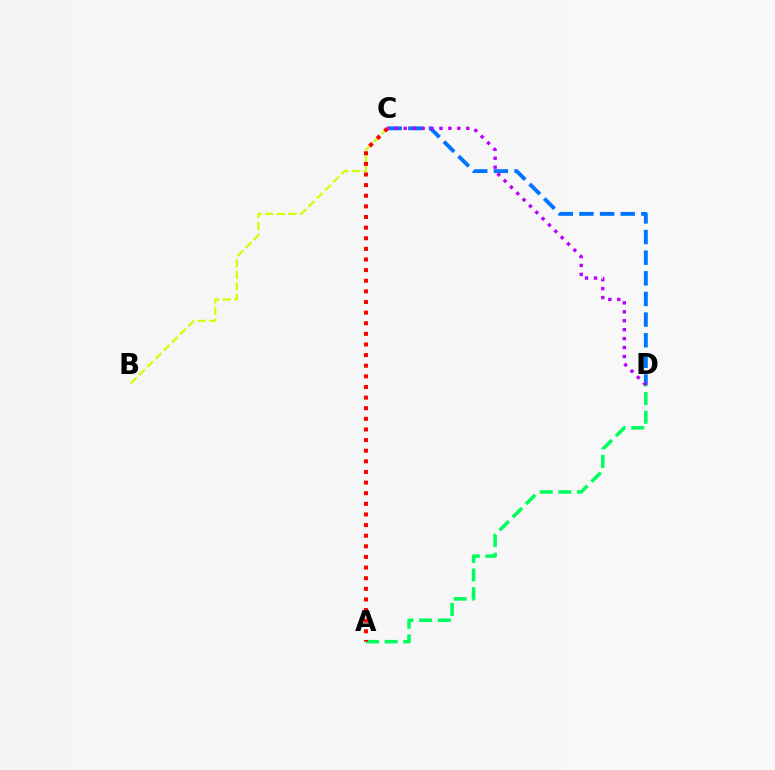{('A', 'D'): [{'color': '#00ff5c', 'line_style': 'dashed', 'thickness': 2.53}], ('C', 'D'): [{'color': '#0074ff', 'line_style': 'dashed', 'thickness': 2.8}, {'color': '#b900ff', 'line_style': 'dotted', 'thickness': 2.43}], ('B', 'C'): [{'color': '#d1ff00', 'line_style': 'dashed', 'thickness': 1.57}], ('A', 'C'): [{'color': '#ff0000', 'line_style': 'dotted', 'thickness': 2.89}]}